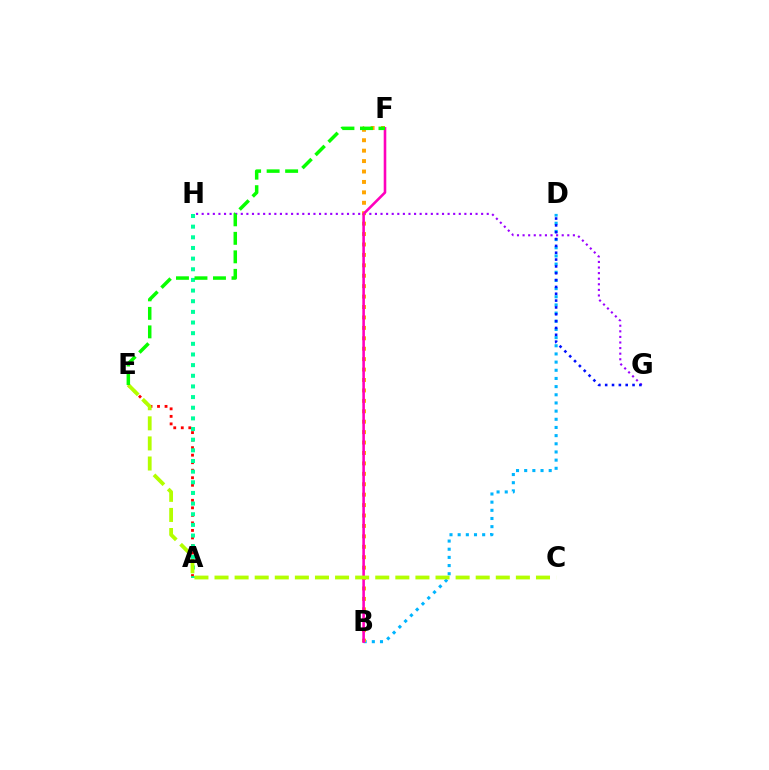{('G', 'H'): [{'color': '#9b00ff', 'line_style': 'dotted', 'thickness': 1.52}], ('A', 'E'): [{'color': '#ff0000', 'line_style': 'dotted', 'thickness': 2.04}], ('B', 'D'): [{'color': '#00b5ff', 'line_style': 'dotted', 'thickness': 2.22}], ('A', 'H'): [{'color': '#00ff9d', 'line_style': 'dotted', 'thickness': 2.89}], ('B', 'F'): [{'color': '#ffa500', 'line_style': 'dotted', 'thickness': 2.83}, {'color': '#ff00bd', 'line_style': 'solid', 'thickness': 1.87}], ('D', 'G'): [{'color': '#0010ff', 'line_style': 'dotted', 'thickness': 1.86}], ('C', 'E'): [{'color': '#b3ff00', 'line_style': 'dashed', 'thickness': 2.73}], ('E', 'F'): [{'color': '#08ff00', 'line_style': 'dashed', 'thickness': 2.51}]}